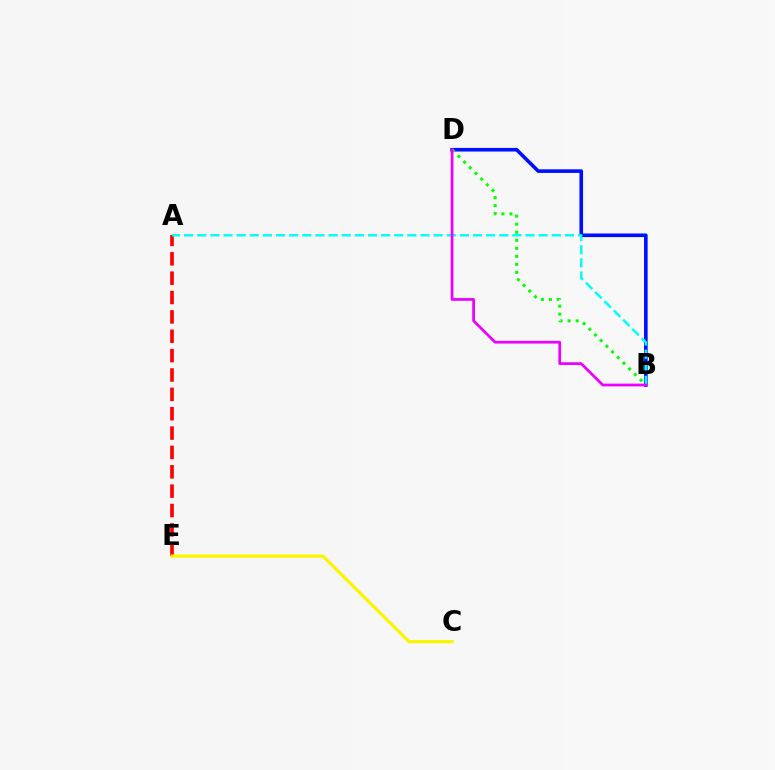{('A', 'E'): [{'color': '#ff0000', 'line_style': 'dashed', 'thickness': 2.63}], ('B', 'D'): [{'color': '#0010ff', 'line_style': 'solid', 'thickness': 2.61}, {'color': '#08ff00', 'line_style': 'dotted', 'thickness': 2.18}, {'color': '#ee00ff', 'line_style': 'solid', 'thickness': 1.98}], ('C', 'E'): [{'color': '#fcf500', 'line_style': 'solid', 'thickness': 2.34}], ('A', 'B'): [{'color': '#00fff6', 'line_style': 'dashed', 'thickness': 1.78}]}